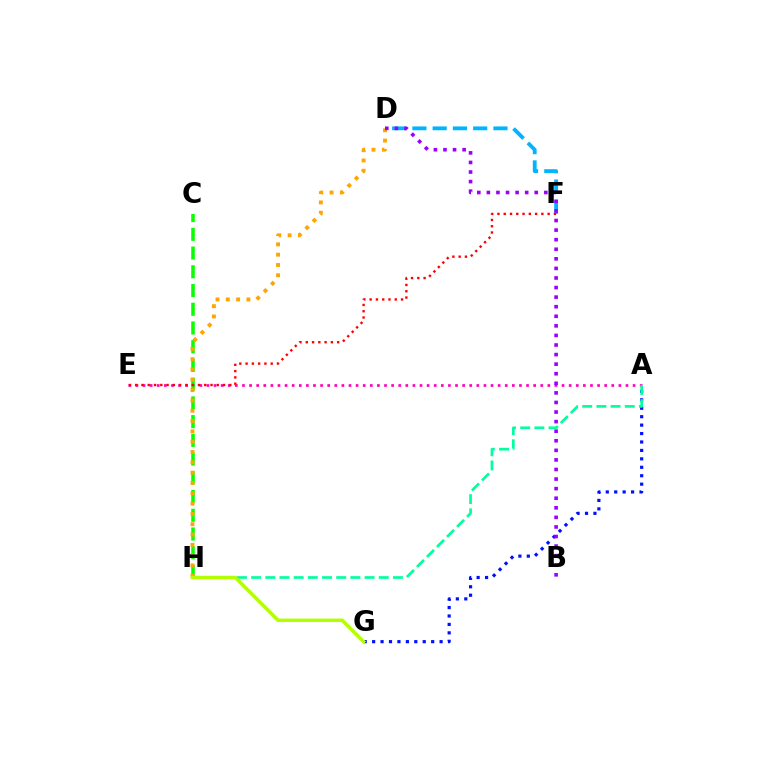{('A', 'E'): [{'color': '#ff00bd', 'line_style': 'dotted', 'thickness': 1.93}], ('A', 'G'): [{'color': '#0010ff', 'line_style': 'dotted', 'thickness': 2.29}], ('C', 'H'): [{'color': '#08ff00', 'line_style': 'dashed', 'thickness': 2.54}], ('D', 'F'): [{'color': '#00b5ff', 'line_style': 'dashed', 'thickness': 2.75}], ('E', 'F'): [{'color': '#ff0000', 'line_style': 'dotted', 'thickness': 1.71}], ('A', 'H'): [{'color': '#00ff9d', 'line_style': 'dashed', 'thickness': 1.93}], ('D', 'H'): [{'color': '#ffa500', 'line_style': 'dotted', 'thickness': 2.8}], ('G', 'H'): [{'color': '#b3ff00', 'line_style': 'solid', 'thickness': 2.5}], ('B', 'D'): [{'color': '#9b00ff', 'line_style': 'dotted', 'thickness': 2.6}]}